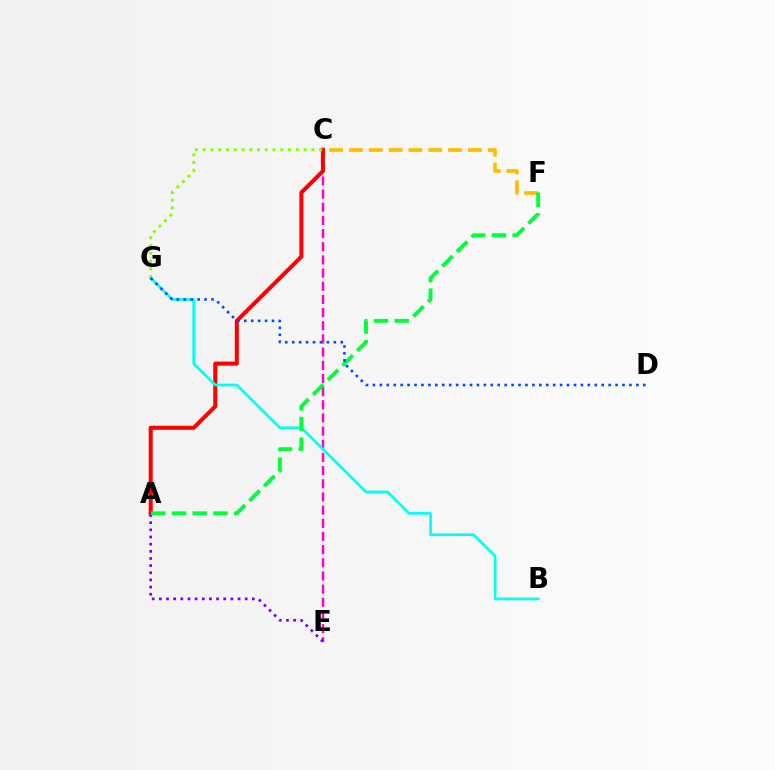{('C', 'E'): [{'color': '#ff00cf', 'line_style': 'dashed', 'thickness': 1.79}], ('C', 'F'): [{'color': '#ffbd00', 'line_style': 'dashed', 'thickness': 2.69}], ('A', 'C'): [{'color': '#ff0000', 'line_style': 'solid', 'thickness': 2.91}], ('A', 'E'): [{'color': '#7200ff', 'line_style': 'dotted', 'thickness': 1.94}], ('B', 'G'): [{'color': '#00fff6', 'line_style': 'solid', 'thickness': 1.95}], ('A', 'F'): [{'color': '#00ff39', 'line_style': 'dashed', 'thickness': 2.82}], ('C', 'G'): [{'color': '#84ff00', 'line_style': 'dotted', 'thickness': 2.11}], ('D', 'G'): [{'color': '#004bff', 'line_style': 'dotted', 'thickness': 1.88}]}